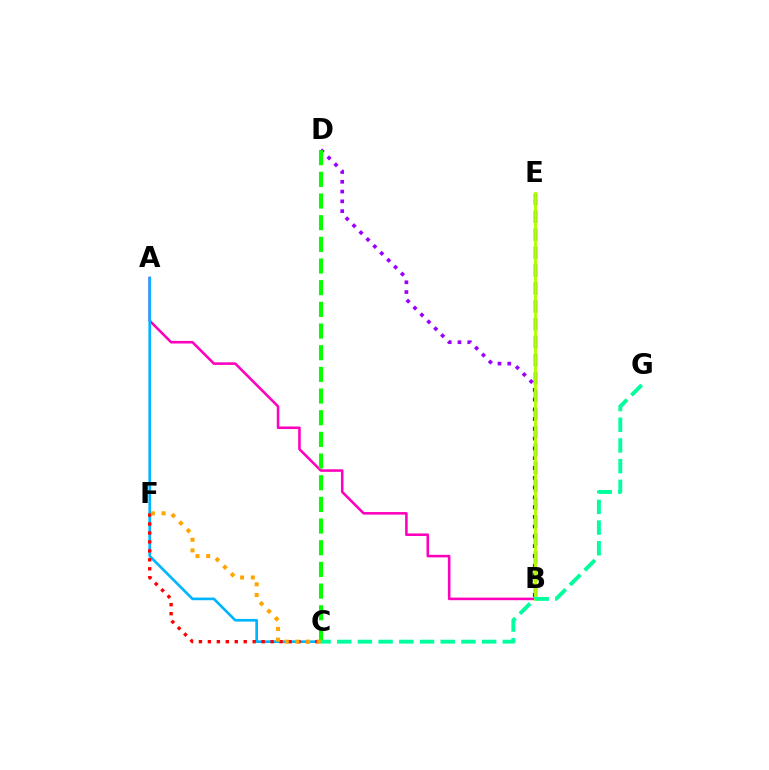{('A', 'B'): [{'color': '#ff00bd', 'line_style': 'solid', 'thickness': 1.85}], ('A', 'C'): [{'color': '#00b5ff', 'line_style': 'solid', 'thickness': 1.91}], ('B', 'D'): [{'color': '#9b00ff', 'line_style': 'dotted', 'thickness': 2.66}], ('B', 'E'): [{'color': '#0010ff', 'line_style': 'dashed', 'thickness': 2.44}, {'color': '#b3ff00', 'line_style': 'solid', 'thickness': 2.08}], ('C', 'D'): [{'color': '#08ff00', 'line_style': 'dashed', 'thickness': 2.94}], ('C', 'F'): [{'color': '#ff0000', 'line_style': 'dotted', 'thickness': 2.43}, {'color': '#ffa500', 'line_style': 'dotted', 'thickness': 2.91}], ('C', 'G'): [{'color': '#00ff9d', 'line_style': 'dashed', 'thickness': 2.81}]}